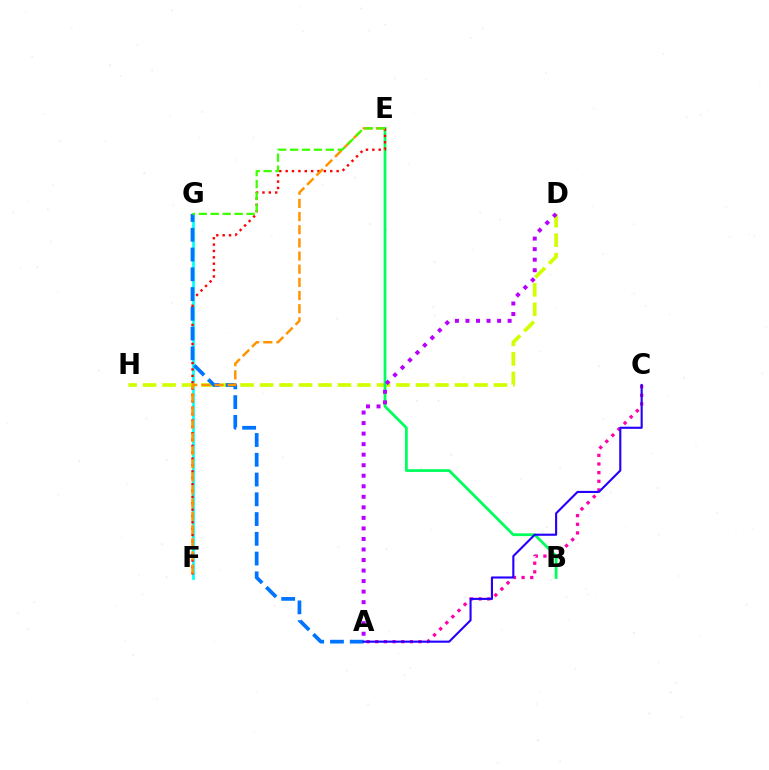{('A', 'C'): [{'color': '#ff00ac', 'line_style': 'dotted', 'thickness': 2.35}, {'color': '#2500ff', 'line_style': 'solid', 'thickness': 1.52}], ('F', 'G'): [{'color': '#00fff6', 'line_style': 'solid', 'thickness': 1.97}], ('D', 'H'): [{'color': '#d1ff00', 'line_style': 'dashed', 'thickness': 2.65}], ('B', 'E'): [{'color': '#00ff5c', 'line_style': 'solid', 'thickness': 1.98}], ('E', 'F'): [{'color': '#ff0000', 'line_style': 'dotted', 'thickness': 1.73}, {'color': '#ff9400', 'line_style': 'dashed', 'thickness': 1.79}], ('A', 'G'): [{'color': '#0074ff', 'line_style': 'dashed', 'thickness': 2.68}], ('A', 'D'): [{'color': '#b900ff', 'line_style': 'dotted', 'thickness': 2.86}], ('E', 'G'): [{'color': '#3dff00', 'line_style': 'dashed', 'thickness': 1.62}]}